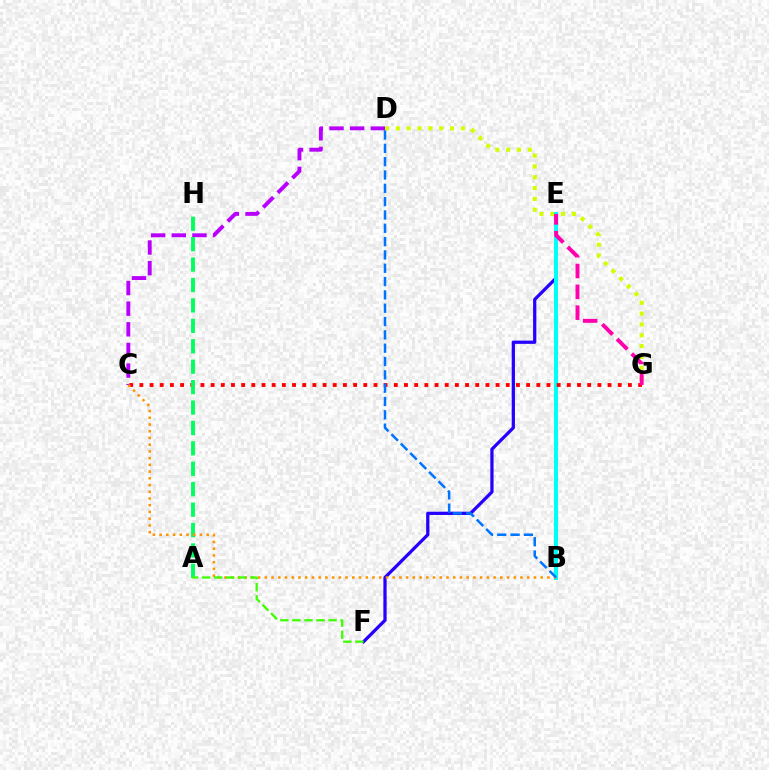{('D', 'G'): [{'color': '#d1ff00', 'line_style': 'dotted', 'thickness': 2.94}], ('E', 'F'): [{'color': '#2500ff', 'line_style': 'solid', 'thickness': 2.34}], ('B', 'E'): [{'color': '#00fff6', 'line_style': 'solid', 'thickness': 2.93}], ('C', 'G'): [{'color': '#ff0000', 'line_style': 'dotted', 'thickness': 2.77}], ('C', 'D'): [{'color': '#b900ff', 'line_style': 'dashed', 'thickness': 2.8}], ('A', 'H'): [{'color': '#00ff5c', 'line_style': 'dashed', 'thickness': 2.77}], ('E', 'G'): [{'color': '#ff00ac', 'line_style': 'dashed', 'thickness': 2.83}], ('B', 'C'): [{'color': '#ff9400', 'line_style': 'dotted', 'thickness': 1.83}], ('B', 'D'): [{'color': '#0074ff', 'line_style': 'dashed', 'thickness': 1.81}], ('A', 'F'): [{'color': '#3dff00', 'line_style': 'dashed', 'thickness': 1.64}]}